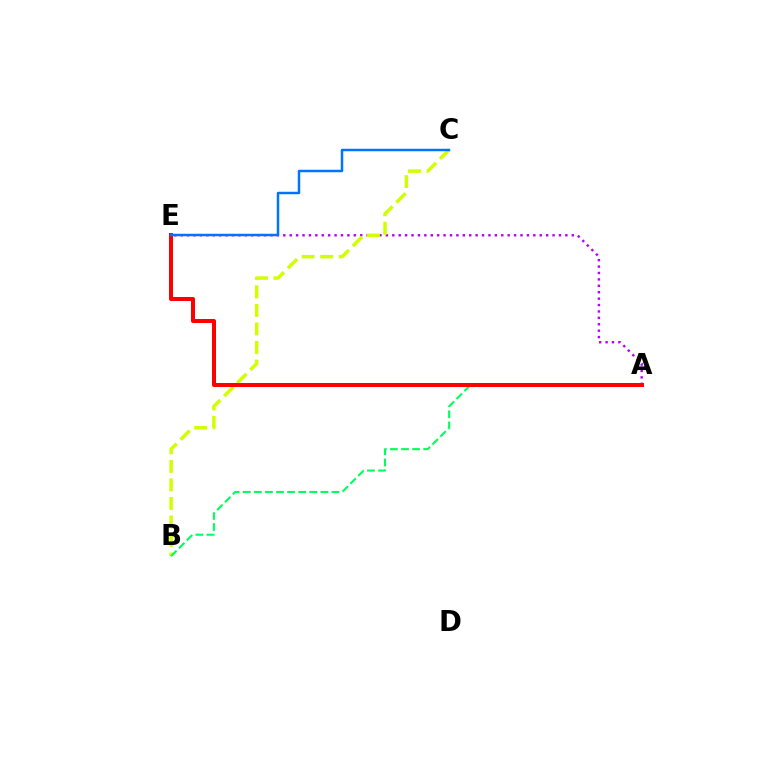{('A', 'E'): [{'color': '#b900ff', 'line_style': 'dotted', 'thickness': 1.74}, {'color': '#ff0000', 'line_style': 'solid', 'thickness': 2.89}], ('B', 'C'): [{'color': '#d1ff00', 'line_style': 'dashed', 'thickness': 2.52}], ('A', 'B'): [{'color': '#00ff5c', 'line_style': 'dashed', 'thickness': 1.51}], ('C', 'E'): [{'color': '#0074ff', 'line_style': 'solid', 'thickness': 1.79}]}